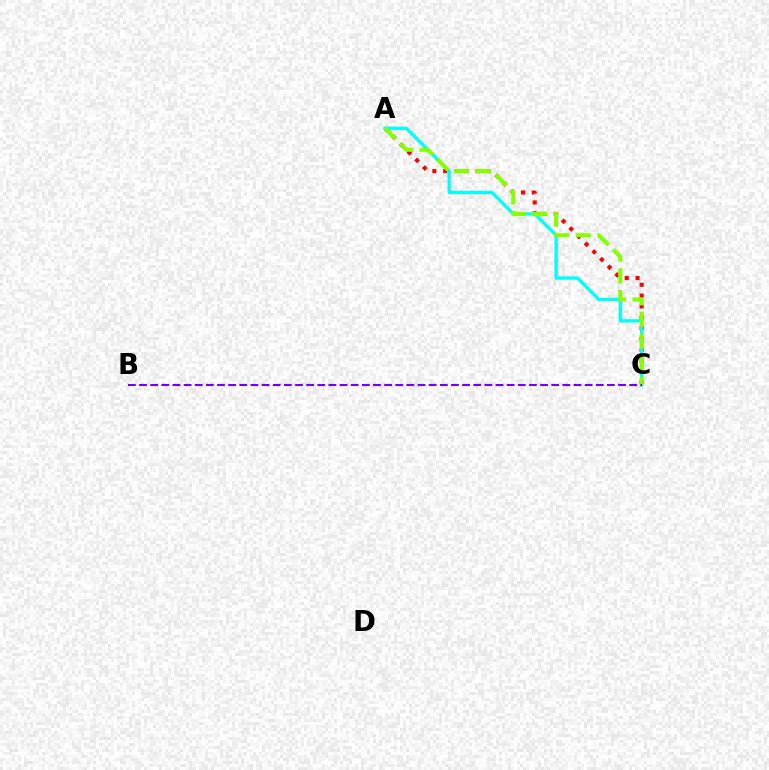{('A', 'C'): [{'color': '#ff0000', 'line_style': 'dotted', 'thickness': 2.94}, {'color': '#00fff6', 'line_style': 'solid', 'thickness': 2.38}, {'color': '#84ff00', 'line_style': 'dashed', 'thickness': 2.94}], ('B', 'C'): [{'color': '#7200ff', 'line_style': 'dashed', 'thickness': 1.51}]}